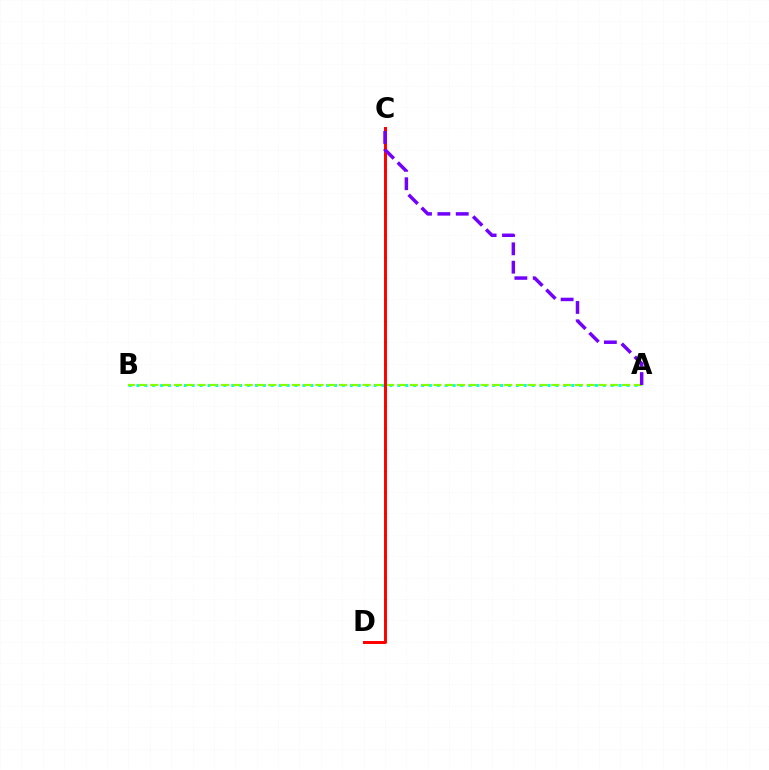{('A', 'B'): [{'color': '#00fff6', 'line_style': 'dotted', 'thickness': 2.15}, {'color': '#84ff00', 'line_style': 'dashed', 'thickness': 1.6}], ('C', 'D'): [{'color': '#ff0000', 'line_style': 'solid', 'thickness': 2.14}], ('A', 'C'): [{'color': '#7200ff', 'line_style': 'dashed', 'thickness': 2.5}]}